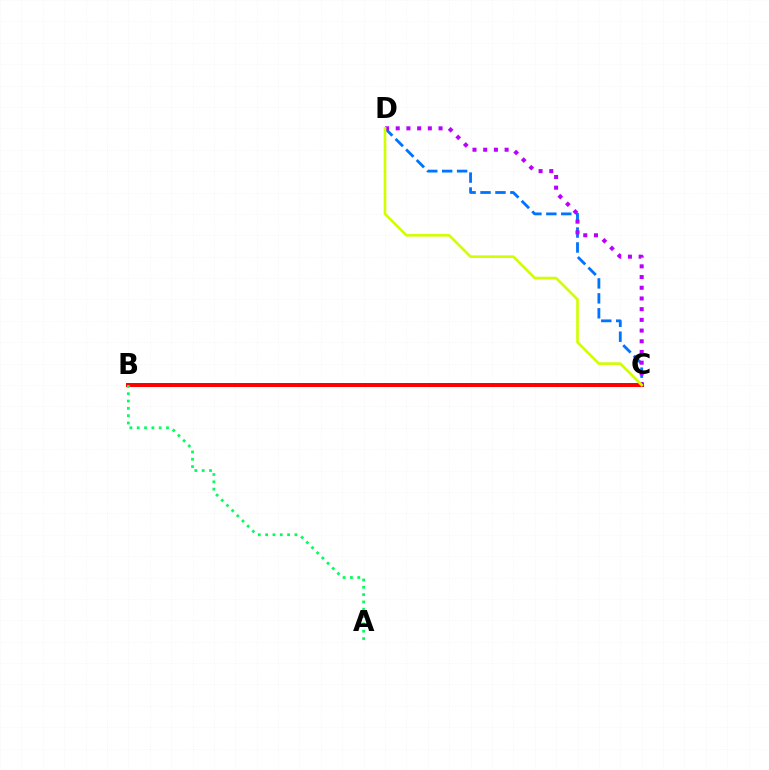{('C', 'D'): [{'color': '#0074ff', 'line_style': 'dashed', 'thickness': 2.03}, {'color': '#b900ff', 'line_style': 'dotted', 'thickness': 2.91}, {'color': '#d1ff00', 'line_style': 'solid', 'thickness': 1.91}], ('B', 'C'): [{'color': '#ff0000', 'line_style': 'solid', 'thickness': 2.87}], ('A', 'B'): [{'color': '#00ff5c', 'line_style': 'dotted', 'thickness': 1.99}]}